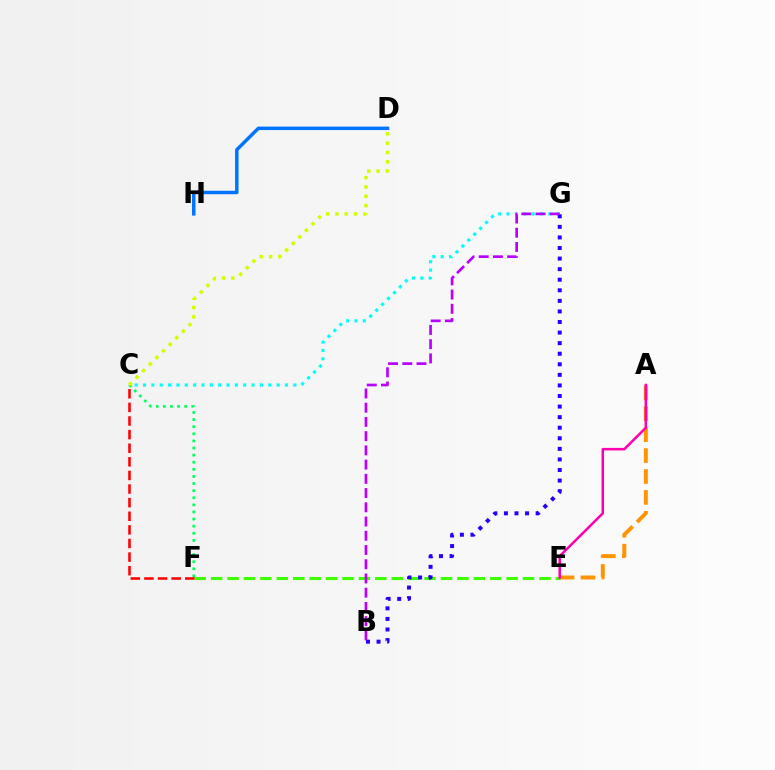{('A', 'E'): [{'color': '#ff9400', 'line_style': 'dashed', 'thickness': 2.84}, {'color': '#ff00ac', 'line_style': 'solid', 'thickness': 1.82}], ('C', 'F'): [{'color': '#00ff5c', 'line_style': 'dotted', 'thickness': 1.93}, {'color': '#ff0000', 'line_style': 'dashed', 'thickness': 1.85}], ('C', 'G'): [{'color': '#00fff6', 'line_style': 'dotted', 'thickness': 2.27}], ('E', 'F'): [{'color': '#3dff00', 'line_style': 'dashed', 'thickness': 2.23}], ('B', 'G'): [{'color': '#2500ff', 'line_style': 'dotted', 'thickness': 2.87}, {'color': '#b900ff', 'line_style': 'dashed', 'thickness': 1.93}], ('C', 'D'): [{'color': '#d1ff00', 'line_style': 'dotted', 'thickness': 2.53}], ('D', 'H'): [{'color': '#0074ff', 'line_style': 'solid', 'thickness': 2.49}]}